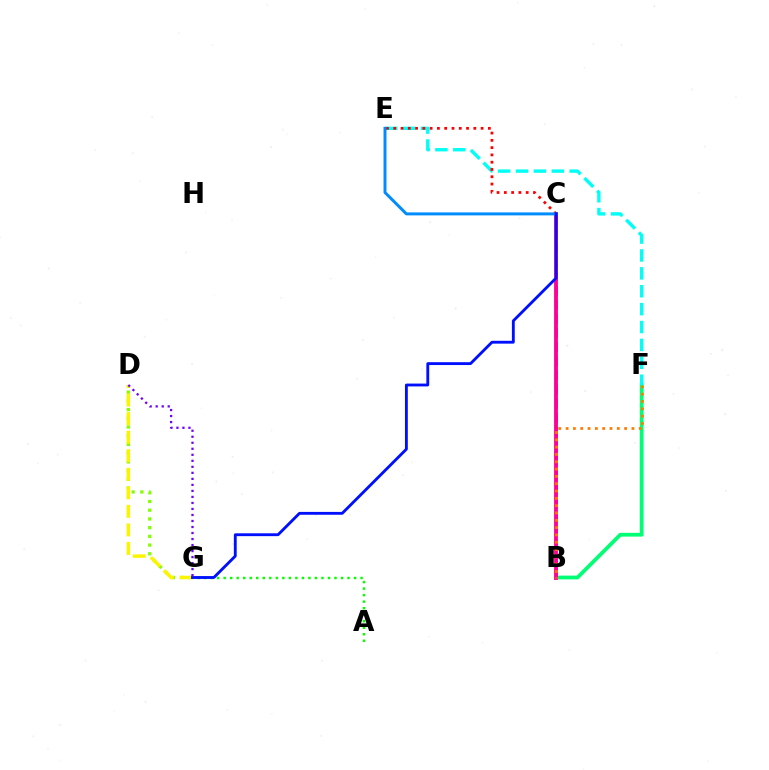{('B', 'C'): [{'color': '#ee00ff', 'line_style': 'dashed', 'thickness': 1.92}, {'color': '#ff0094', 'line_style': 'solid', 'thickness': 2.75}], ('B', 'F'): [{'color': '#00ff74', 'line_style': 'solid', 'thickness': 2.72}, {'color': '#ff7c00', 'line_style': 'dotted', 'thickness': 1.99}], ('A', 'G'): [{'color': '#08ff00', 'line_style': 'dotted', 'thickness': 1.77}], ('E', 'F'): [{'color': '#00fff6', 'line_style': 'dashed', 'thickness': 2.43}], ('D', 'G'): [{'color': '#84ff00', 'line_style': 'dotted', 'thickness': 2.37}, {'color': '#fcf500', 'line_style': 'dashed', 'thickness': 2.52}, {'color': '#7200ff', 'line_style': 'dotted', 'thickness': 1.63}], ('C', 'E'): [{'color': '#ff0000', 'line_style': 'dotted', 'thickness': 1.98}, {'color': '#008cff', 'line_style': 'solid', 'thickness': 2.14}], ('C', 'G'): [{'color': '#0010ff', 'line_style': 'solid', 'thickness': 2.05}]}